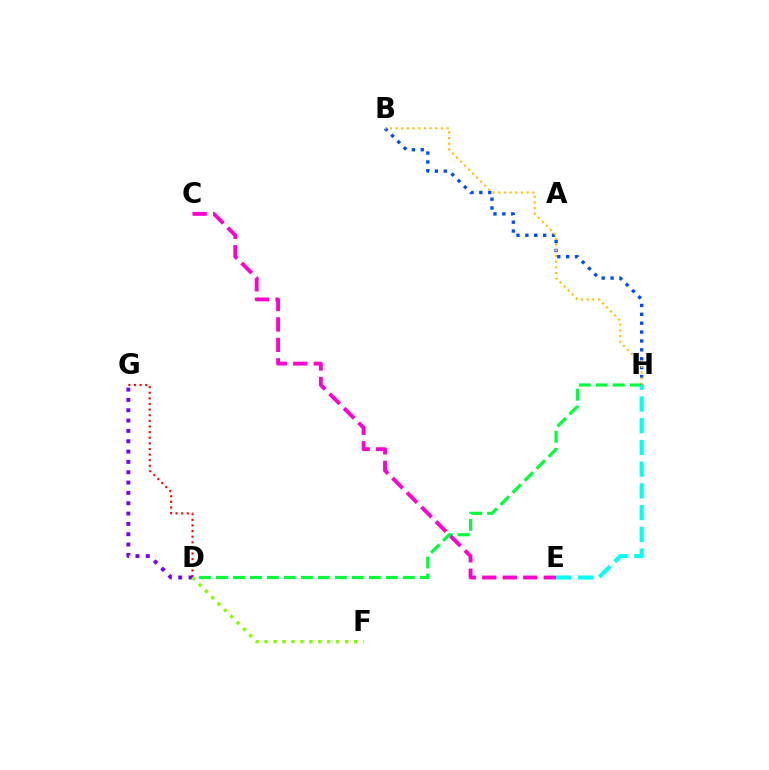{('D', 'H'): [{'color': '#00ff39', 'line_style': 'dashed', 'thickness': 2.31}], ('D', 'G'): [{'color': '#ff0000', 'line_style': 'dotted', 'thickness': 1.53}, {'color': '#7200ff', 'line_style': 'dotted', 'thickness': 2.81}], ('B', 'H'): [{'color': '#004bff', 'line_style': 'dotted', 'thickness': 2.41}, {'color': '#ffbd00', 'line_style': 'dotted', 'thickness': 1.54}], ('C', 'E'): [{'color': '#ff00cf', 'line_style': 'dashed', 'thickness': 2.78}], ('E', 'H'): [{'color': '#00fff6', 'line_style': 'dashed', 'thickness': 2.95}], ('D', 'F'): [{'color': '#84ff00', 'line_style': 'dotted', 'thickness': 2.43}]}